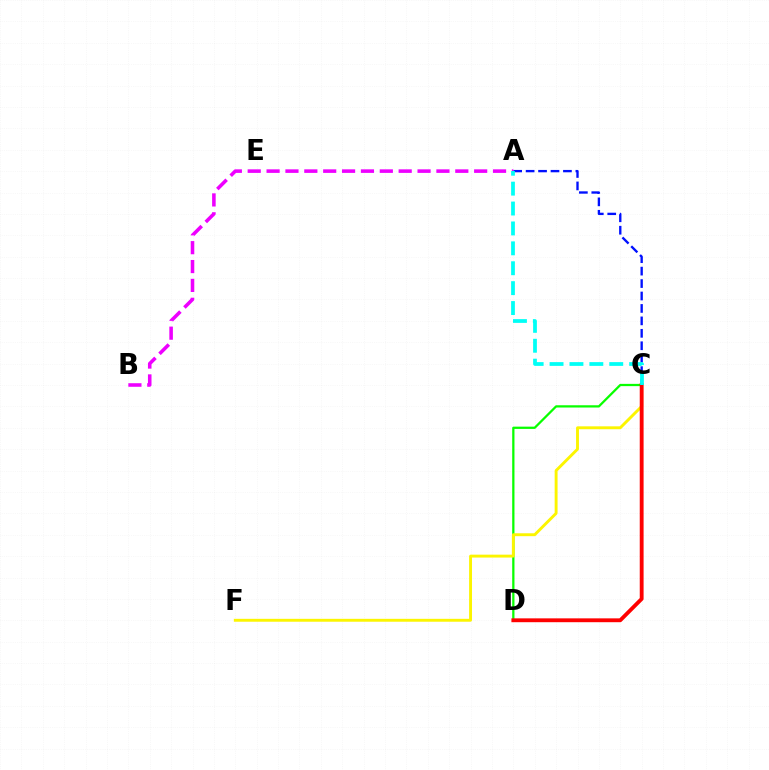{('C', 'D'): [{'color': '#08ff00', 'line_style': 'solid', 'thickness': 1.63}, {'color': '#ff0000', 'line_style': 'solid', 'thickness': 2.77}], ('A', 'C'): [{'color': '#0010ff', 'line_style': 'dashed', 'thickness': 1.69}, {'color': '#00fff6', 'line_style': 'dashed', 'thickness': 2.7}], ('A', 'B'): [{'color': '#ee00ff', 'line_style': 'dashed', 'thickness': 2.56}], ('C', 'F'): [{'color': '#fcf500', 'line_style': 'solid', 'thickness': 2.09}]}